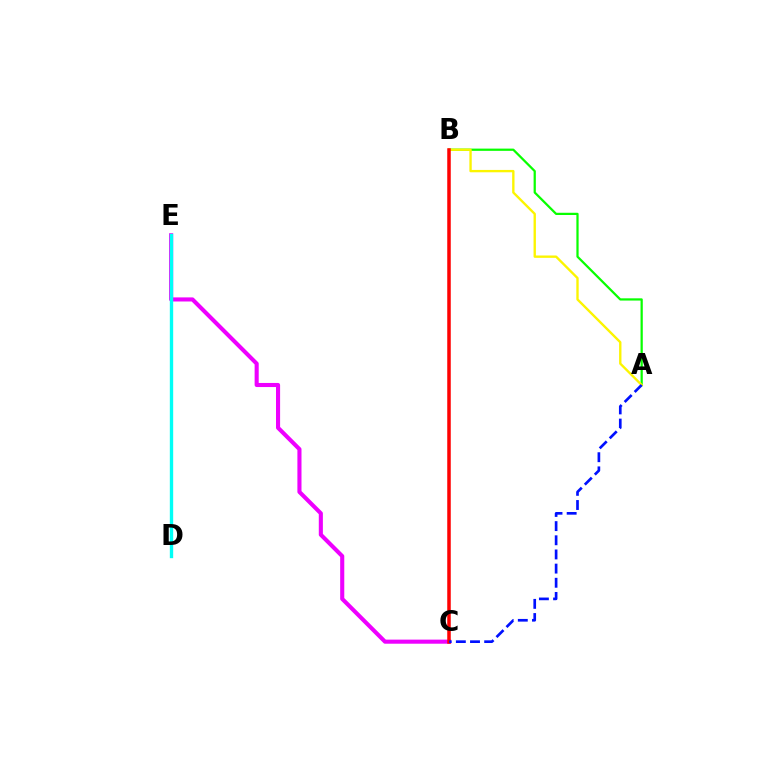{('C', 'E'): [{'color': '#ee00ff', 'line_style': 'solid', 'thickness': 2.95}], ('A', 'B'): [{'color': '#08ff00', 'line_style': 'solid', 'thickness': 1.61}, {'color': '#fcf500', 'line_style': 'solid', 'thickness': 1.7}], ('B', 'C'): [{'color': '#ff0000', 'line_style': 'solid', 'thickness': 2.52}], ('A', 'C'): [{'color': '#0010ff', 'line_style': 'dashed', 'thickness': 1.92}], ('D', 'E'): [{'color': '#00fff6', 'line_style': 'solid', 'thickness': 2.42}]}